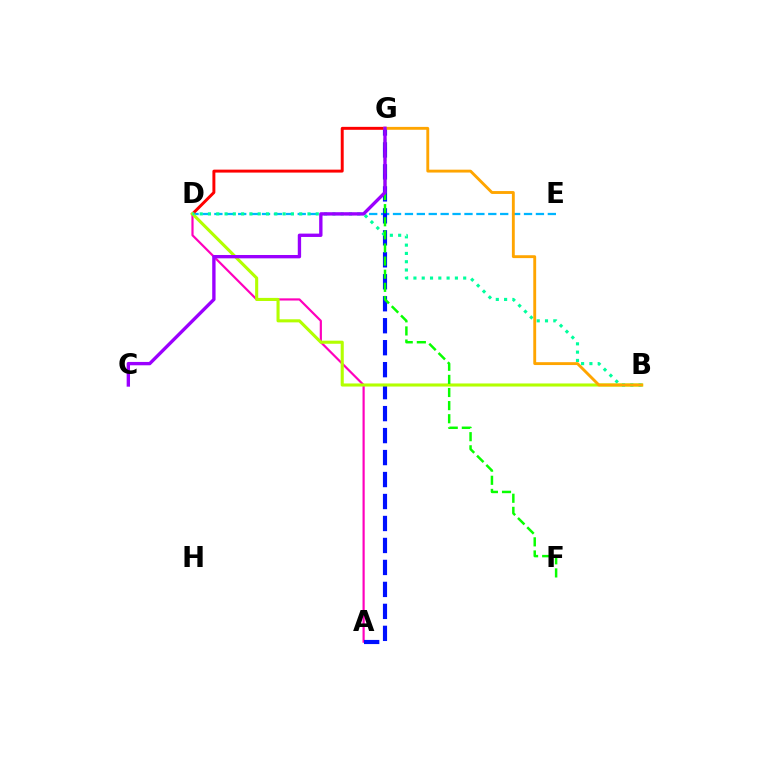{('D', 'E'): [{'color': '#00b5ff', 'line_style': 'dashed', 'thickness': 1.62}], ('A', 'D'): [{'color': '#ff00bd', 'line_style': 'solid', 'thickness': 1.57}], ('A', 'G'): [{'color': '#0010ff', 'line_style': 'dashed', 'thickness': 2.99}], ('D', 'G'): [{'color': '#ff0000', 'line_style': 'solid', 'thickness': 2.12}], ('B', 'D'): [{'color': '#b3ff00', 'line_style': 'solid', 'thickness': 2.22}, {'color': '#00ff9d', 'line_style': 'dotted', 'thickness': 2.25}], ('F', 'G'): [{'color': '#08ff00', 'line_style': 'dashed', 'thickness': 1.78}], ('B', 'G'): [{'color': '#ffa500', 'line_style': 'solid', 'thickness': 2.07}], ('C', 'G'): [{'color': '#9b00ff', 'line_style': 'solid', 'thickness': 2.41}]}